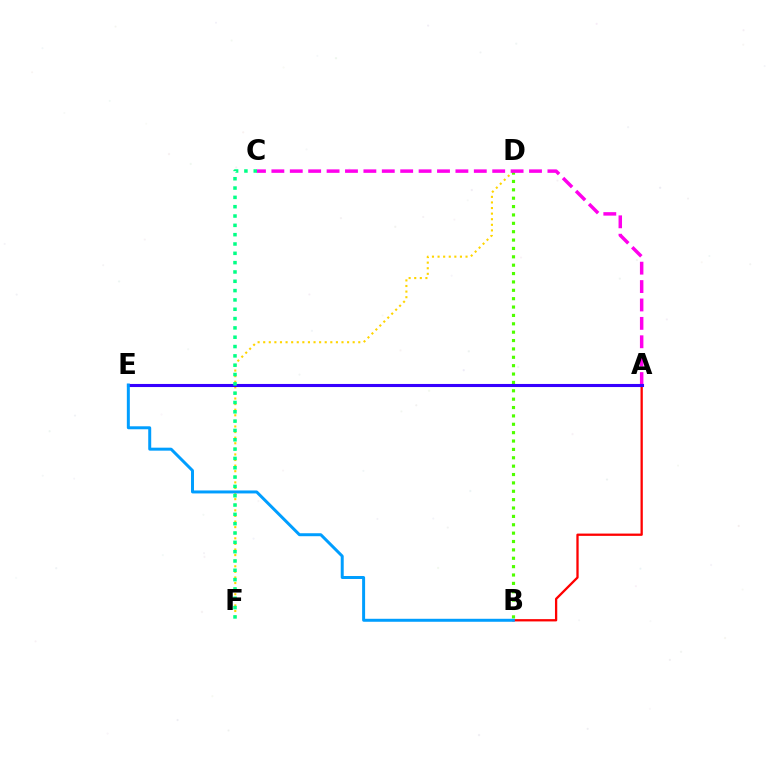{('D', 'F'): [{'color': '#ffd500', 'line_style': 'dotted', 'thickness': 1.52}], ('B', 'D'): [{'color': '#4fff00', 'line_style': 'dotted', 'thickness': 2.28}], ('A', 'B'): [{'color': '#ff0000', 'line_style': 'solid', 'thickness': 1.65}], ('A', 'C'): [{'color': '#ff00ed', 'line_style': 'dashed', 'thickness': 2.5}], ('A', 'E'): [{'color': '#3700ff', 'line_style': 'solid', 'thickness': 2.22}], ('B', 'E'): [{'color': '#009eff', 'line_style': 'solid', 'thickness': 2.14}], ('C', 'F'): [{'color': '#00ff86', 'line_style': 'dotted', 'thickness': 2.53}]}